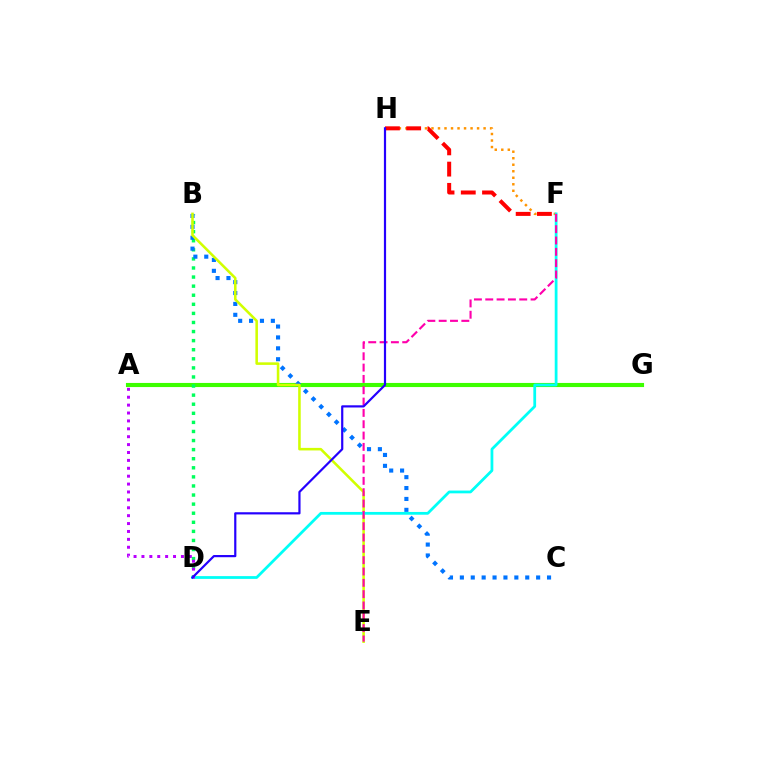{('A', 'G'): [{'color': '#3dff00', 'line_style': 'solid', 'thickness': 2.96}], ('F', 'H'): [{'color': '#ff9400', 'line_style': 'dotted', 'thickness': 1.77}, {'color': '#ff0000', 'line_style': 'dashed', 'thickness': 2.89}], ('B', 'D'): [{'color': '#00ff5c', 'line_style': 'dotted', 'thickness': 2.47}], ('B', 'C'): [{'color': '#0074ff', 'line_style': 'dotted', 'thickness': 2.96}], ('B', 'E'): [{'color': '#d1ff00', 'line_style': 'solid', 'thickness': 1.84}], ('D', 'F'): [{'color': '#00fff6', 'line_style': 'solid', 'thickness': 2.0}], ('E', 'F'): [{'color': '#ff00ac', 'line_style': 'dashed', 'thickness': 1.54}], ('A', 'D'): [{'color': '#b900ff', 'line_style': 'dotted', 'thickness': 2.15}], ('D', 'H'): [{'color': '#2500ff', 'line_style': 'solid', 'thickness': 1.58}]}